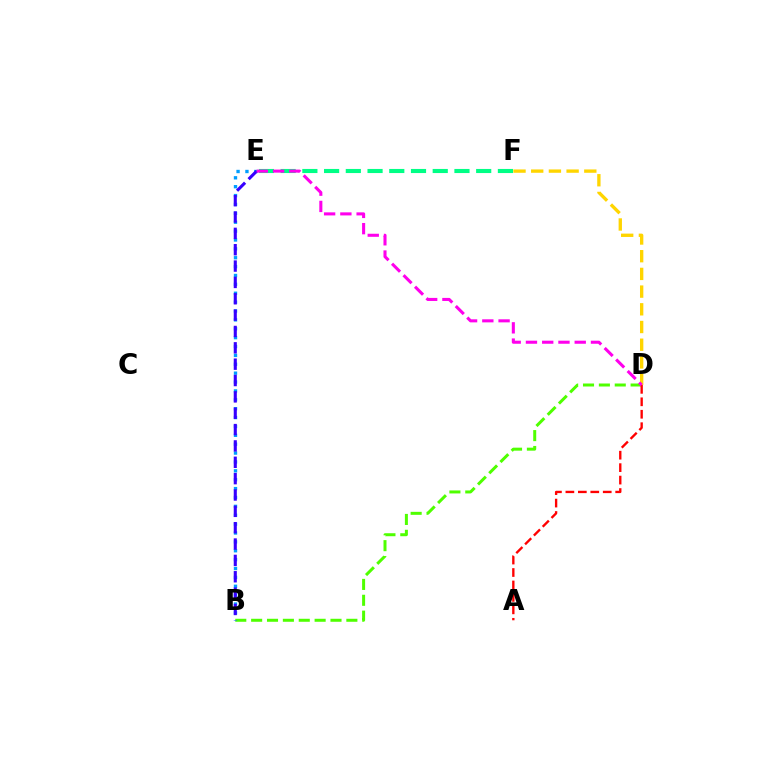{('D', 'F'): [{'color': '#ffd500', 'line_style': 'dashed', 'thickness': 2.4}], ('E', 'F'): [{'color': '#00ff86', 'line_style': 'dashed', 'thickness': 2.95}], ('B', 'D'): [{'color': '#4fff00', 'line_style': 'dashed', 'thickness': 2.16}], ('B', 'E'): [{'color': '#009eff', 'line_style': 'dotted', 'thickness': 2.41}, {'color': '#3700ff', 'line_style': 'dashed', 'thickness': 2.22}], ('A', 'D'): [{'color': '#ff0000', 'line_style': 'dashed', 'thickness': 1.69}], ('D', 'E'): [{'color': '#ff00ed', 'line_style': 'dashed', 'thickness': 2.21}]}